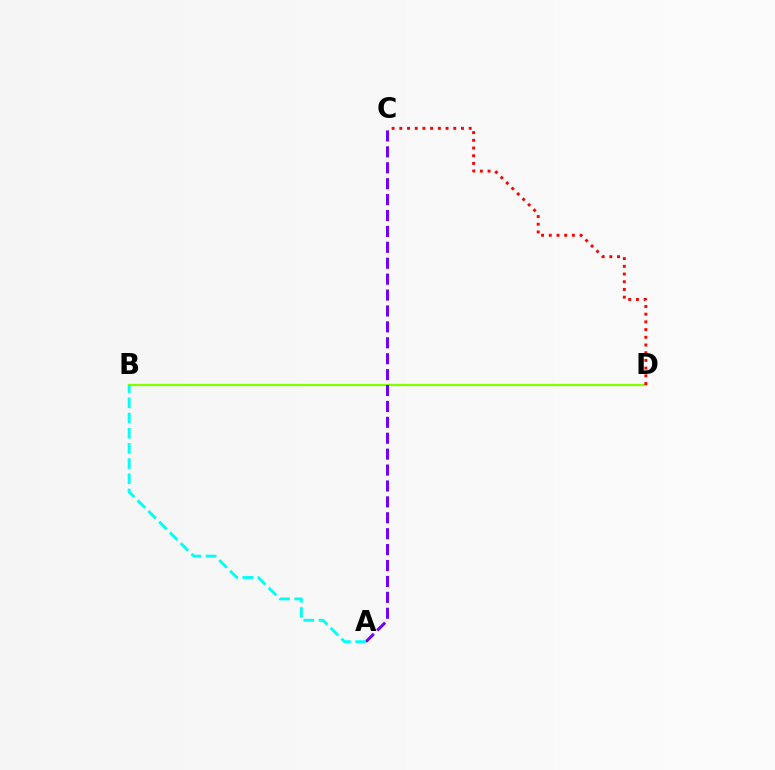{('B', 'D'): [{'color': '#84ff00', 'line_style': 'solid', 'thickness': 1.63}], ('A', 'C'): [{'color': '#7200ff', 'line_style': 'dashed', 'thickness': 2.16}], ('A', 'B'): [{'color': '#00fff6', 'line_style': 'dashed', 'thickness': 2.06}], ('C', 'D'): [{'color': '#ff0000', 'line_style': 'dotted', 'thickness': 2.09}]}